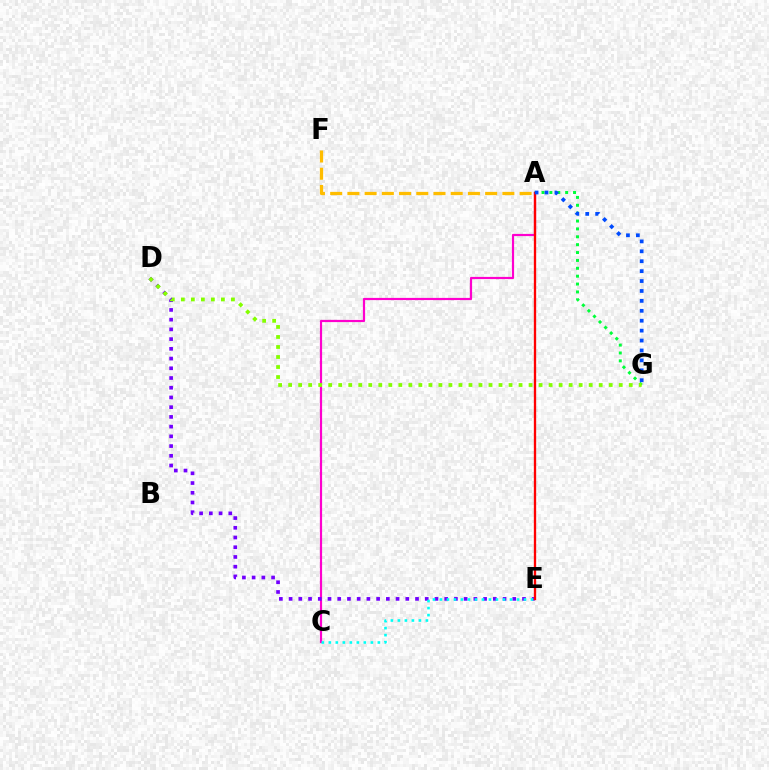{('A', 'C'): [{'color': '#ff00cf', 'line_style': 'solid', 'thickness': 1.58}], ('D', 'E'): [{'color': '#7200ff', 'line_style': 'dotted', 'thickness': 2.64}], ('A', 'G'): [{'color': '#00ff39', 'line_style': 'dotted', 'thickness': 2.14}, {'color': '#004bff', 'line_style': 'dotted', 'thickness': 2.69}], ('D', 'G'): [{'color': '#84ff00', 'line_style': 'dotted', 'thickness': 2.72}], ('A', 'F'): [{'color': '#ffbd00', 'line_style': 'dashed', 'thickness': 2.34}], ('C', 'E'): [{'color': '#00fff6', 'line_style': 'dotted', 'thickness': 1.9}], ('A', 'E'): [{'color': '#ff0000', 'line_style': 'solid', 'thickness': 1.67}]}